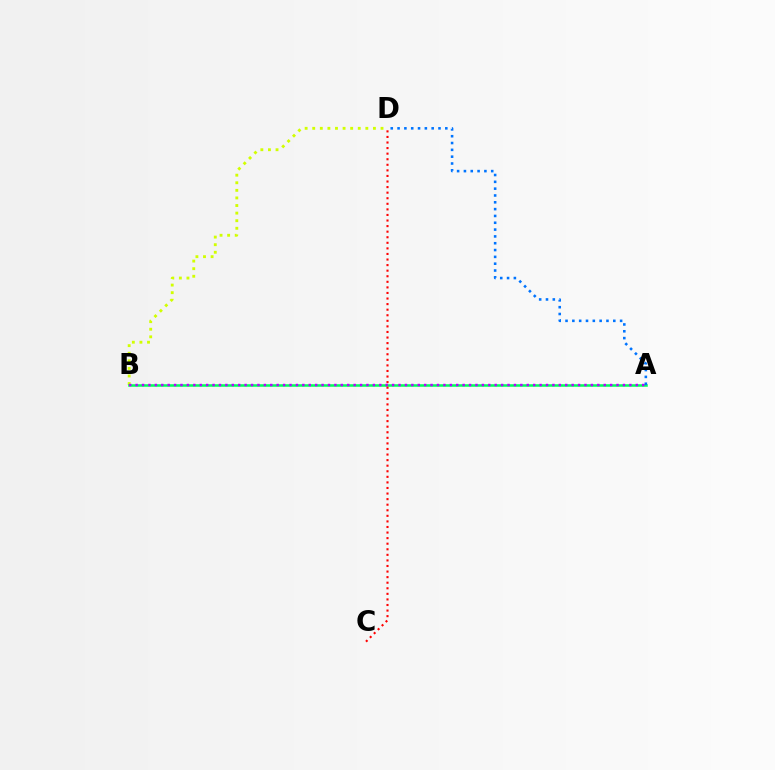{('B', 'D'): [{'color': '#d1ff00', 'line_style': 'dotted', 'thickness': 2.06}], ('A', 'B'): [{'color': '#00ff5c', 'line_style': 'solid', 'thickness': 1.84}, {'color': '#b900ff', 'line_style': 'dotted', 'thickness': 1.74}], ('C', 'D'): [{'color': '#ff0000', 'line_style': 'dotted', 'thickness': 1.51}], ('A', 'D'): [{'color': '#0074ff', 'line_style': 'dotted', 'thickness': 1.85}]}